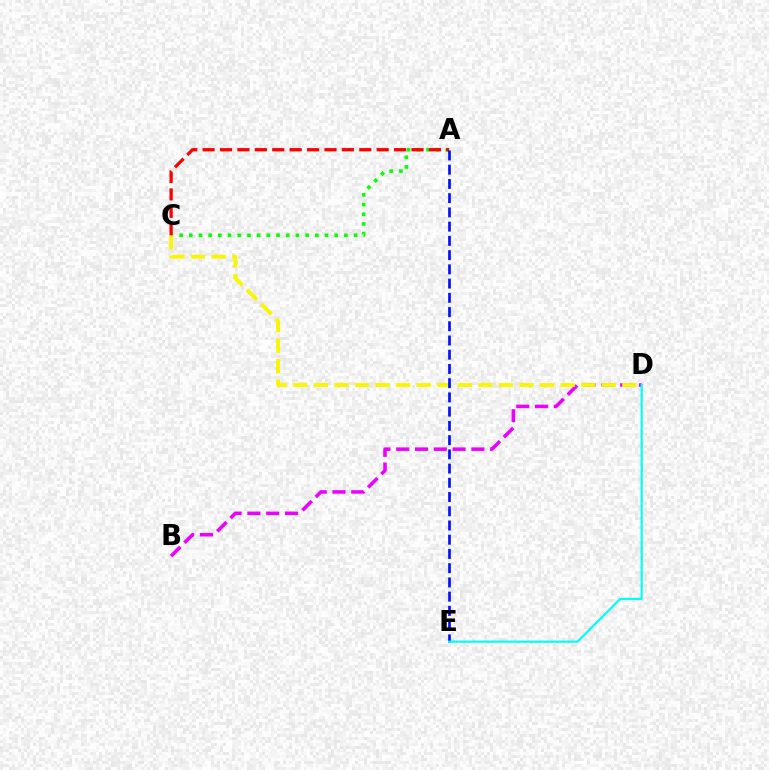{('A', 'C'): [{'color': '#08ff00', 'line_style': 'dotted', 'thickness': 2.63}, {'color': '#ff0000', 'line_style': 'dashed', 'thickness': 2.36}], ('B', 'D'): [{'color': '#ee00ff', 'line_style': 'dashed', 'thickness': 2.55}], ('C', 'D'): [{'color': '#fcf500', 'line_style': 'dashed', 'thickness': 2.79}], ('A', 'E'): [{'color': '#0010ff', 'line_style': 'dashed', 'thickness': 1.93}], ('D', 'E'): [{'color': '#00fff6', 'line_style': 'solid', 'thickness': 1.58}]}